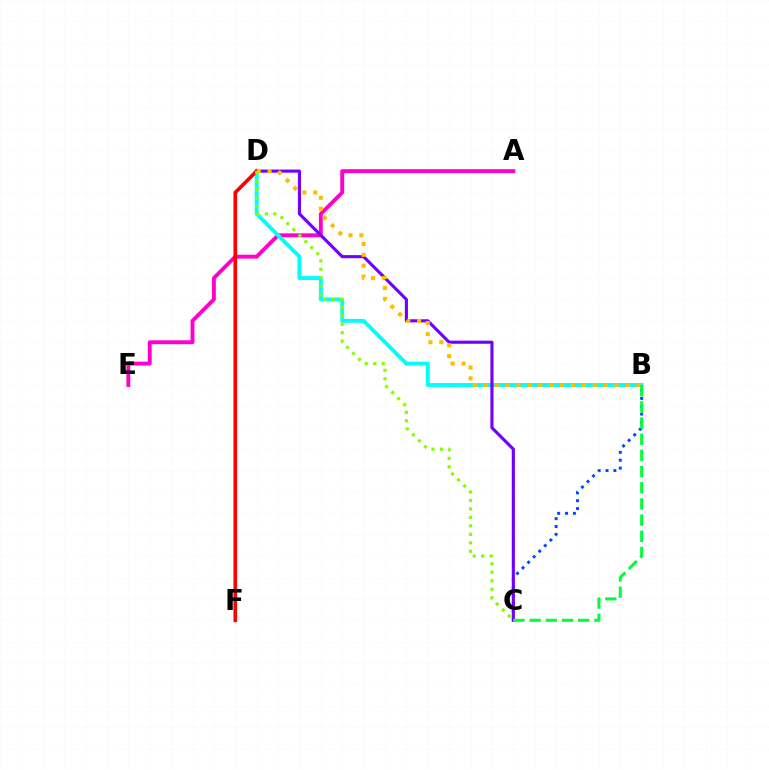{('B', 'C'): [{'color': '#004bff', 'line_style': 'dotted', 'thickness': 2.14}, {'color': '#00ff39', 'line_style': 'dashed', 'thickness': 2.2}], ('A', 'E'): [{'color': '#ff00cf', 'line_style': 'solid', 'thickness': 2.8}], ('B', 'D'): [{'color': '#00fff6', 'line_style': 'solid', 'thickness': 2.81}, {'color': '#ffbd00', 'line_style': 'dotted', 'thickness': 2.96}], ('C', 'D'): [{'color': '#7200ff', 'line_style': 'solid', 'thickness': 2.25}, {'color': '#84ff00', 'line_style': 'dotted', 'thickness': 2.3}], ('D', 'F'): [{'color': '#ff0000', 'line_style': 'solid', 'thickness': 2.63}]}